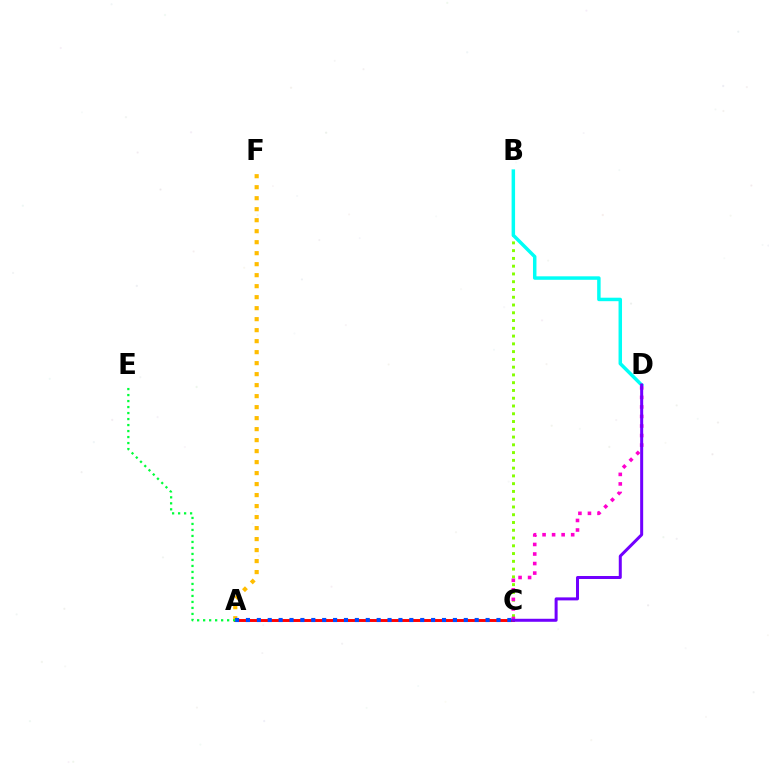{('A', 'C'): [{'color': '#ff0000', 'line_style': 'solid', 'thickness': 2.11}, {'color': '#004bff', 'line_style': 'dotted', 'thickness': 2.96}], ('A', 'F'): [{'color': '#ffbd00', 'line_style': 'dotted', 'thickness': 2.99}], ('B', 'C'): [{'color': '#84ff00', 'line_style': 'dotted', 'thickness': 2.11}], ('C', 'D'): [{'color': '#ff00cf', 'line_style': 'dotted', 'thickness': 2.59}, {'color': '#7200ff', 'line_style': 'solid', 'thickness': 2.16}], ('B', 'D'): [{'color': '#00fff6', 'line_style': 'solid', 'thickness': 2.5}], ('A', 'E'): [{'color': '#00ff39', 'line_style': 'dotted', 'thickness': 1.63}]}